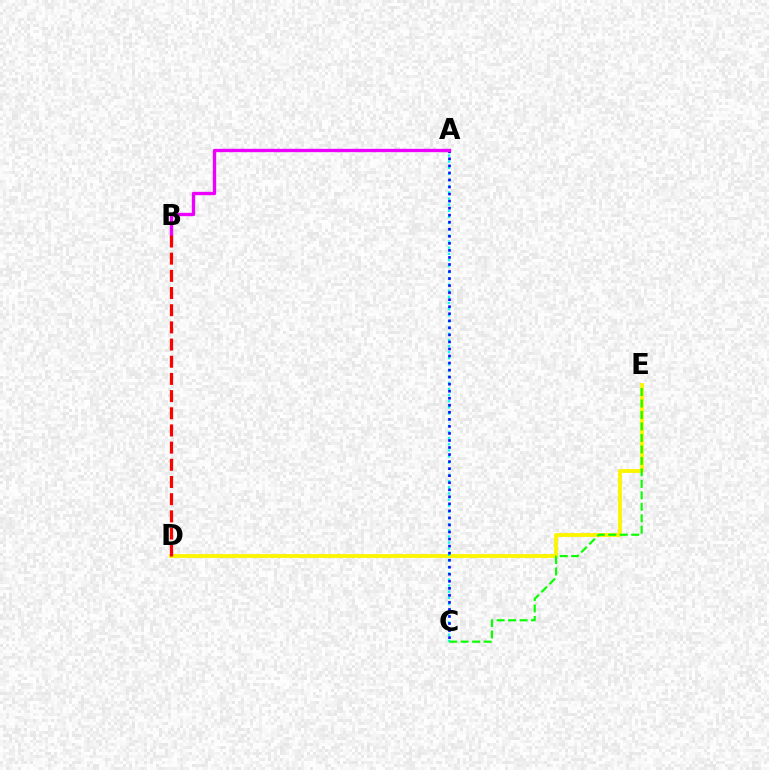{('D', 'E'): [{'color': '#fcf500', 'line_style': 'solid', 'thickness': 2.76}], ('A', 'C'): [{'color': '#00fff6', 'line_style': 'dotted', 'thickness': 1.67}, {'color': '#0010ff', 'line_style': 'dotted', 'thickness': 1.91}], ('A', 'B'): [{'color': '#ee00ff', 'line_style': 'solid', 'thickness': 2.41}], ('B', 'D'): [{'color': '#ff0000', 'line_style': 'dashed', 'thickness': 2.33}], ('C', 'E'): [{'color': '#08ff00', 'line_style': 'dashed', 'thickness': 1.56}]}